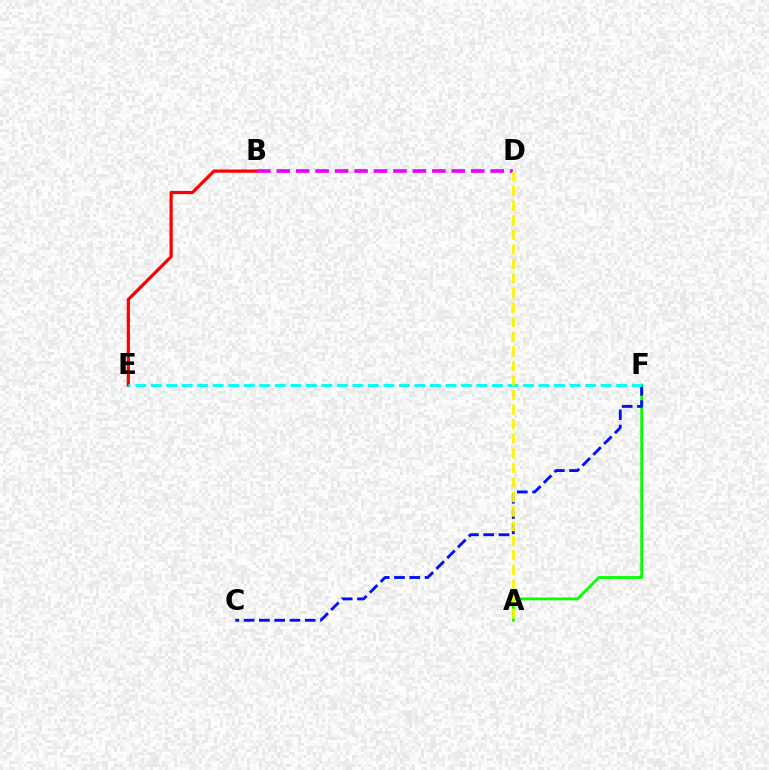{('A', 'F'): [{'color': '#08ff00', 'line_style': 'solid', 'thickness': 2.02}], ('B', 'E'): [{'color': '#ff0000', 'line_style': 'solid', 'thickness': 2.31}], ('C', 'F'): [{'color': '#0010ff', 'line_style': 'dashed', 'thickness': 2.08}], ('E', 'F'): [{'color': '#00fff6', 'line_style': 'dashed', 'thickness': 2.11}], ('B', 'D'): [{'color': '#ee00ff', 'line_style': 'dashed', 'thickness': 2.64}], ('A', 'D'): [{'color': '#fcf500', 'line_style': 'dashed', 'thickness': 1.98}]}